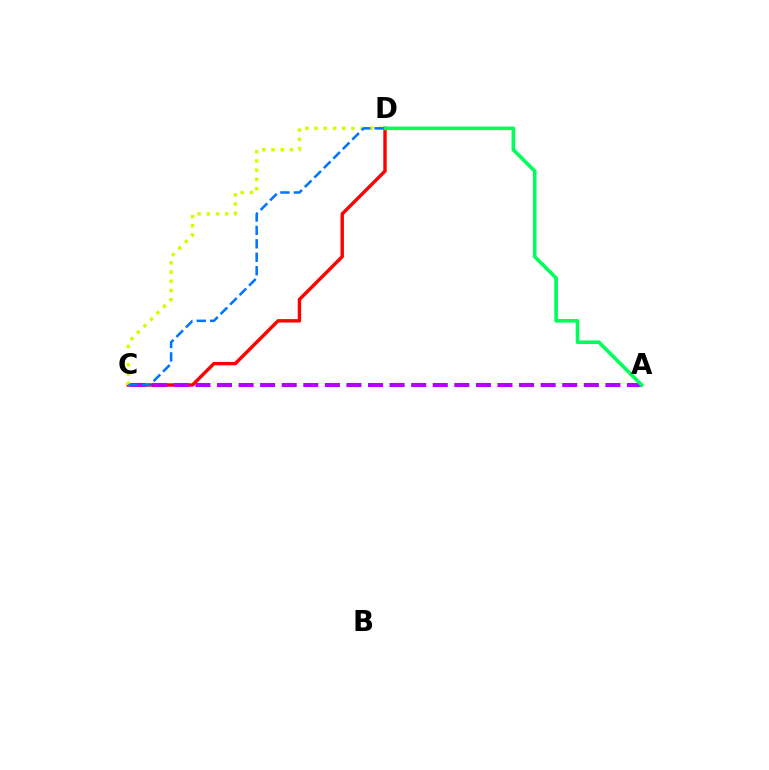{('C', 'D'): [{'color': '#ff0000', 'line_style': 'solid', 'thickness': 2.45}, {'color': '#d1ff00', 'line_style': 'dotted', 'thickness': 2.5}, {'color': '#0074ff', 'line_style': 'dashed', 'thickness': 1.82}], ('A', 'C'): [{'color': '#b900ff', 'line_style': 'dashed', 'thickness': 2.93}], ('A', 'D'): [{'color': '#00ff5c', 'line_style': 'solid', 'thickness': 2.61}]}